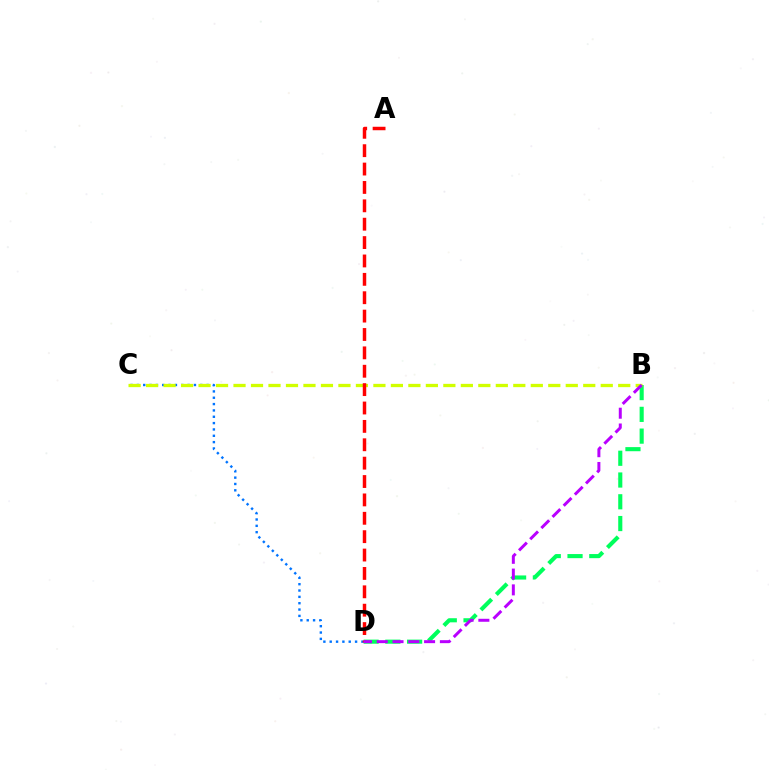{('C', 'D'): [{'color': '#0074ff', 'line_style': 'dotted', 'thickness': 1.72}], ('B', 'D'): [{'color': '#00ff5c', 'line_style': 'dashed', 'thickness': 2.96}, {'color': '#b900ff', 'line_style': 'dashed', 'thickness': 2.14}], ('B', 'C'): [{'color': '#d1ff00', 'line_style': 'dashed', 'thickness': 2.38}], ('A', 'D'): [{'color': '#ff0000', 'line_style': 'dashed', 'thickness': 2.5}]}